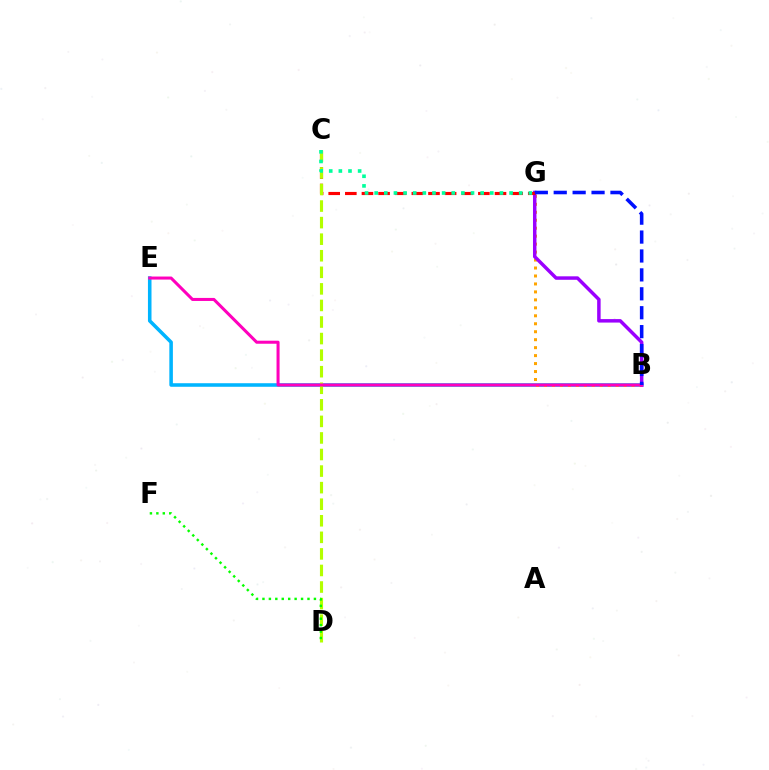{('B', 'E'): [{'color': '#00b5ff', 'line_style': 'solid', 'thickness': 2.56}, {'color': '#ff00bd', 'line_style': 'solid', 'thickness': 2.19}], ('B', 'G'): [{'color': '#ffa500', 'line_style': 'dotted', 'thickness': 2.16}, {'color': '#9b00ff', 'line_style': 'solid', 'thickness': 2.5}, {'color': '#0010ff', 'line_style': 'dashed', 'thickness': 2.57}], ('C', 'G'): [{'color': '#ff0000', 'line_style': 'dashed', 'thickness': 2.26}, {'color': '#00ff9d', 'line_style': 'dotted', 'thickness': 2.62}], ('C', 'D'): [{'color': '#b3ff00', 'line_style': 'dashed', 'thickness': 2.25}], ('D', 'F'): [{'color': '#08ff00', 'line_style': 'dotted', 'thickness': 1.75}]}